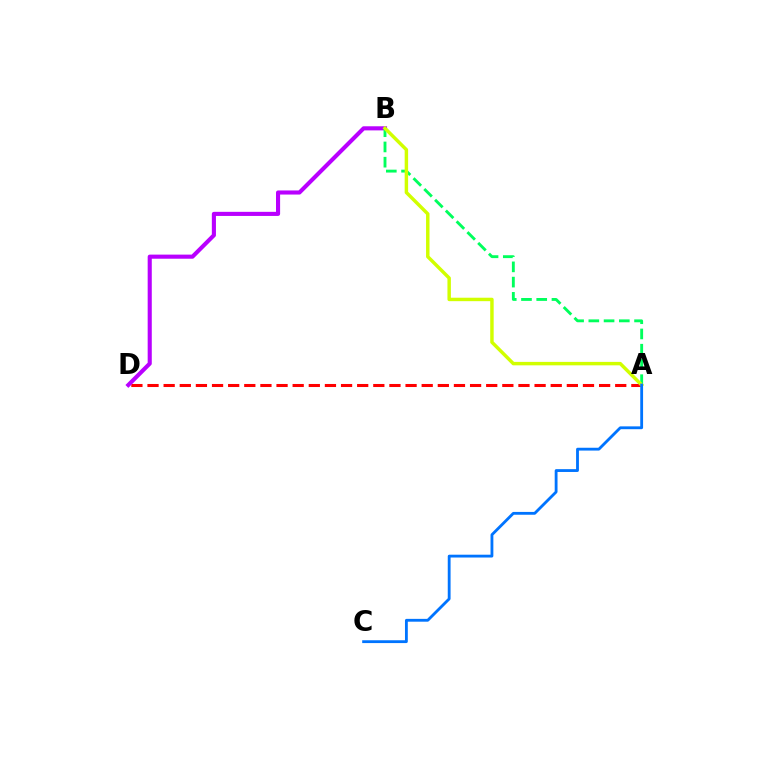{('A', 'D'): [{'color': '#ff0000', 'line_style': 'dashed', 'thickness': 2.19}], ('B', 'D'): [{'color': '#b900ff', 'line_style': 'solid', 'thickness': 2.95}], ('A', 'B'): [{'color': '#00ff5c', 'line_style': 'dashed', 'thickness': 2.07}, {'color': '#d1ff00', 'line_style': 'solid', 'thickness': 2.49}], ('A', 'C'): [{'color': '#0074ff', 'line_style': 'solid', 'thickness': 2.03}]}